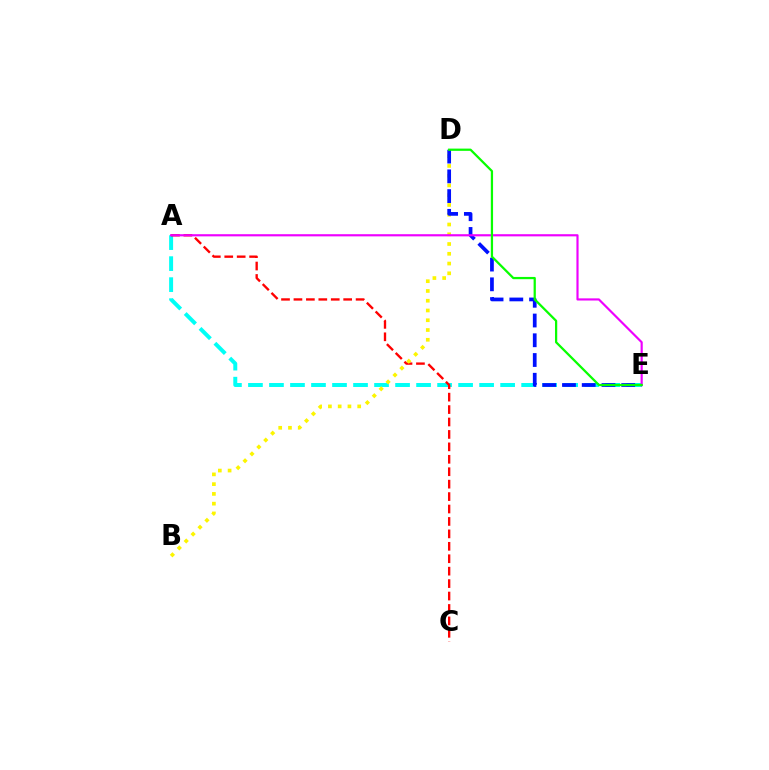{('A', 'E'): [{'color': '#00fff6', 'line_style': 'dashed', 'thickness': 2.85}, {'color': '#ee00ff', 'line_style': 'solid', 'thickness': 1.56}], ('A', 'C'): [{'color': '#ff0000', 'line_style': 'dashed', 'thickness': 1.69}], ('B', 'D'): [{'color': '#fcf500', 'line_style': 'dotted', 'thickness': 2.65}], ('D', 'E'): [{'color': '#0010ff', 'line_style': 'dashed', 'thickness': 2.68}, {'color': '#08ff00', 'line_style': 'solid', 'thickness': 1.62}]}